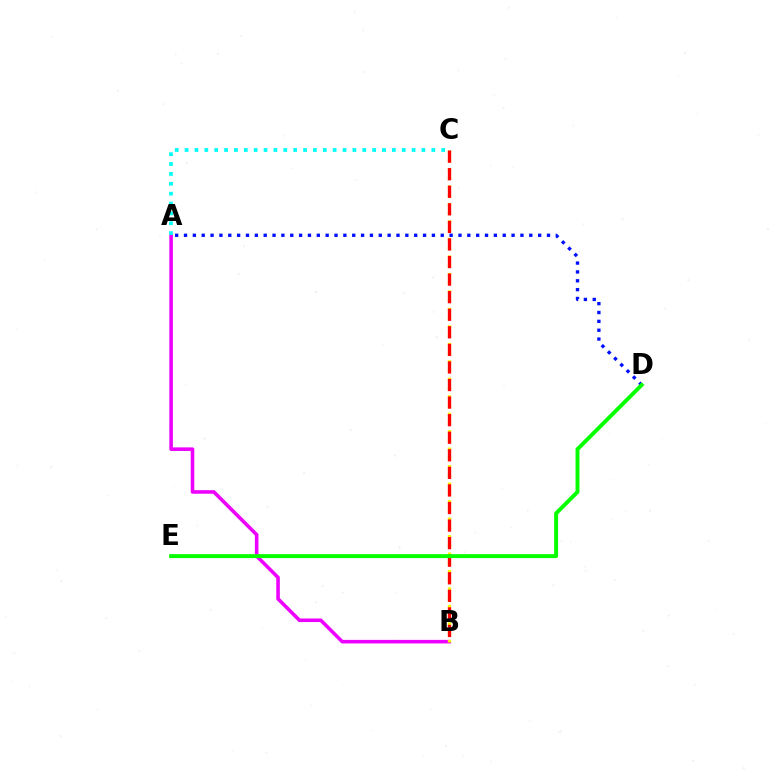{('A', 'B'): [{'color': '#ee00ff', 'line_style': 'solid', 'thickness': 2.57}], ('A', 'D'): [{'color': '#0010ff', 'line_style': 'dotted', 'thickness': 2.41}], ('A', 'C'): [{'color': '#00fff6', 'line_style': 'dotted', 'thickness': 2.68}], ('B', 'C'): [{'color': '#fcf500', 'line_style': 'dotted', 'thickness': 2.37}, {'color': '#ff0000', 'line_style': 'dashed', 'thickness': 2.39}], ('D', 'E'): [{'color': '#08ff00', 'line_style': 'solid', 'thickness': 2.83}]}